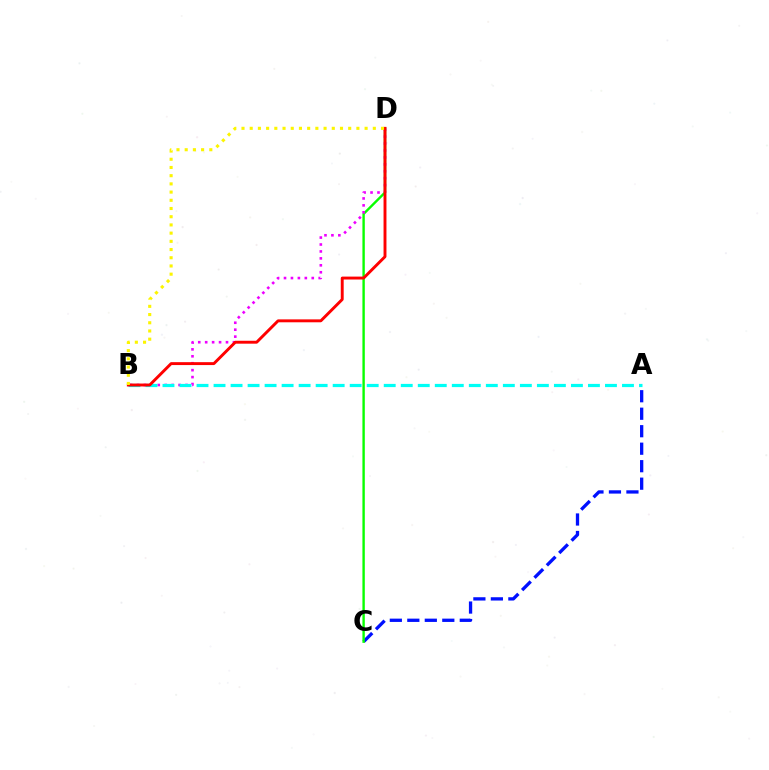{('A', 'C'): [{'color': '#0010ff', 'line_style': 'dashed', 'thickness': 2.38}], ('C', 'D'): [{'color': '#08ff00', 'line_style': 'solid', 'thickness': 1.72}], ('B', 'D'): [{'color': '#ee00ff', 'line_style': 'dotted', 'thickness': 1.88}, {'color': '#ff0000', 'line_style': 'solid', 'thickness': 2.1}, {'color': '#fcf500', 'line_style': 'dotted', 'thickness': 2.23}], ('A', 'B'): [{'color': '#00fff6', 'line_style': 'dashed', 'thickness': 2.31}]}